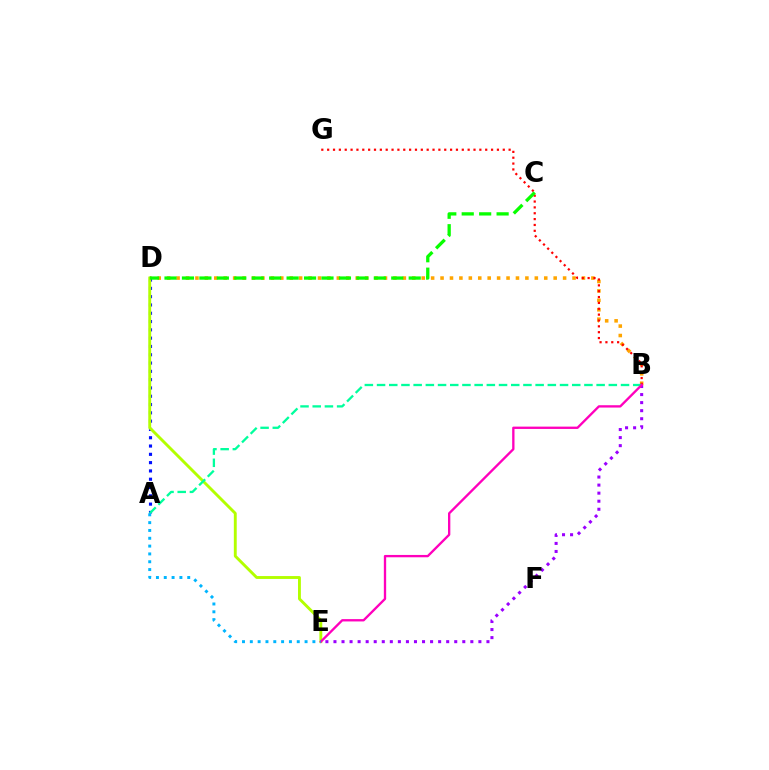{('B', 'E'): [{'color': '#9b00ff', 'line_style': 'dotted', 'thickness': 2.19}, {'color': '#ff00bd', 'line_style': 'solid', 'thickness': 1.68}], ('B', 'D'): [{'color': '#ffa500', 'line_style': 'dotted', 'thickness': 2.56}], ('A', 'D'): [{'color': '#0010ff', 'line_style': 'dotted', 'thickness': 2.25}], ('B', 'G'): [{'color': '#ff0000', 'line_style': 'dotted', 'thickness': 1.59}], ('D', 'E'): [{'color': '#b3ff00', 'line_style': 'solid', 'thickness': 2.08}], ('A', 'B'): [{'color': '#00ff9d', 'line_style': 'dashed', 'thickness': 1.66}], ('C', 'D'): [{'color': '#08ff00', 'line_style': 'dashed', 'thickness': 2.37}], ('A', 'E'): [{'color': '#00b5ff', 'line_style': 'dotted', 'thickness': 2.13}]}